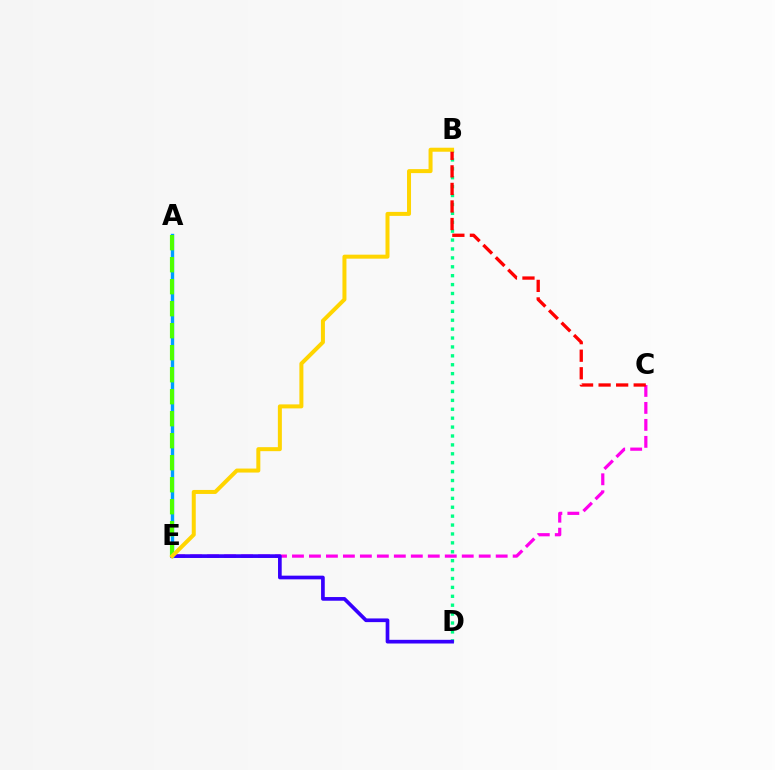{('C', 'E'): [{'color': '#ff00ed', 'line_style': 'dashed', 'thickness': 2.31}], ('B', 'D'): [{'color': '#00ff86', 'line_style': 'dotted', 'thickness': 2.42}], ('D', 'E'): [{'color': '#3700ff', 'line_style': 'solid', 'thickness': 2.65}], ('B', 'C'): [{'color': '#ff0000', 'line_style': 'dashed', 'thickness': 2.38}], ('A', 'E'): [{'color': '#009eff', 'line_style': 'solid', 'thickness': 2.43}, {'color': '#4fff00', 'line_style': 'dashed', 'thickness': 2.99}], ('B', 'E'): [{'color': '#ffd500', 'line_style': 'solid', 'thickness': 2.88}]}